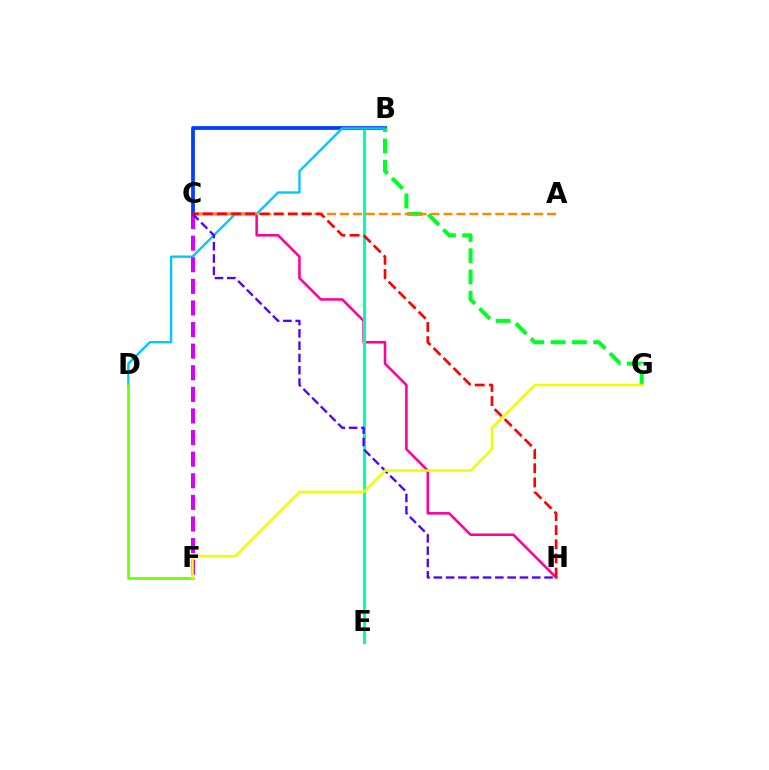{('C', 'H'): [{'color': '#ff00a0', 'line_style': 'solid', 'thickness': 1.86}, {'color': '#4f00ff', 'line_style': 'dashed', 'thickness': 1.67}, {'color': '#ff0000', 'line_style': 'dashed', 'thickness': 1.92}], ('B', 'E'): [{'color': '#00ffaf', 'line_style': 'solid', 'thickness': 2.24}], ('B', 'C'): [{'color': '#003fff', 'line_style': 'solid', 'thickness': 2.71}], ('B', 'G'): [{'color': '#00ff27', 'line_style': 'dashed', 'thickness': 2.89}], ('B', 'D'): [{'color': '#00c7ff', 'line_style': 'solid', 'thickness': 1.7}], ('A', 'C'): [{'color': '#ff8800', 'line_style': 'dashed', 'thickness': 1.76}], ('C', 'F'): [{'color': '#d600ff', 'line_style': 'dashed', 'thickness': 2.93}], ('D', 'F'): [{'color': '#66ff00', 'line_style': 'solid', 'thickness': 1.91}], ('F', 'G'): [{'color': '#eeff00', 'line_style': 'solid', 'thickness': 1.84}]}